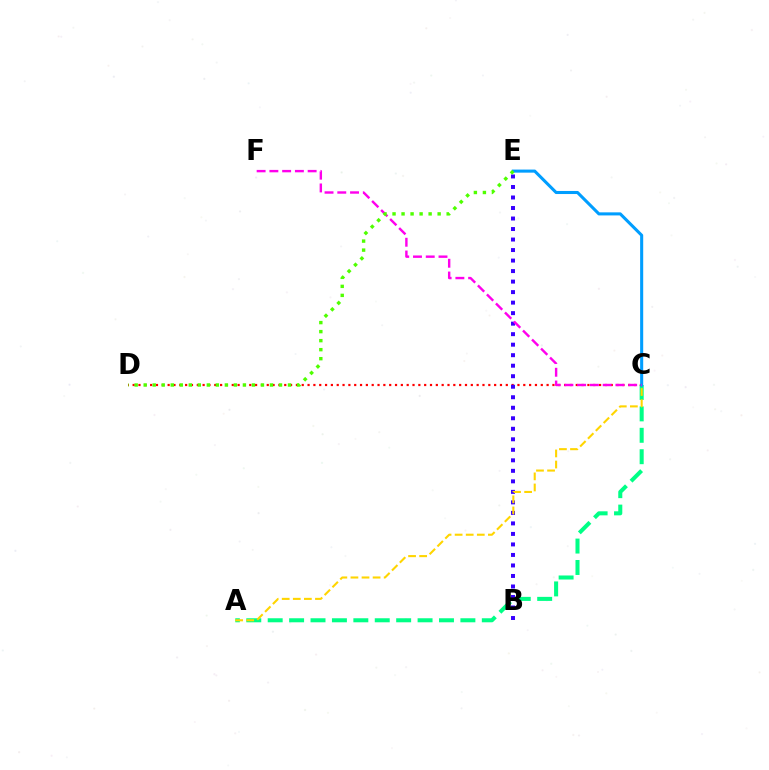{('A', 'C'): [{'color': '#00ff86', 'line_style': 'dashed', 'thickness': 2.91}, {'color': '#ffd500', 'line_style': 'dashed', 'thickness': 1.51}], ('C', 'D'): [{'color': '#ff0000', 'line_style': 'dotted', 'thickness': 1.58}], ('C', 'E'): [{'color': '#009eff', 'line_style': 'solid', 'thickness': 2.21}], ('B', 'E'): [{'color': '#3700ff', 'line_style': 'dotted', 'thickness': 2.86}], ('C', 'F'): [{'color': '#ff00ed', 'line_style': 'dashed', 'thickness': 1.73}], ('D', 'E'): [{'color': '#4fff00', 'line_style': 'dotted', 'thickness': 2.45}]}